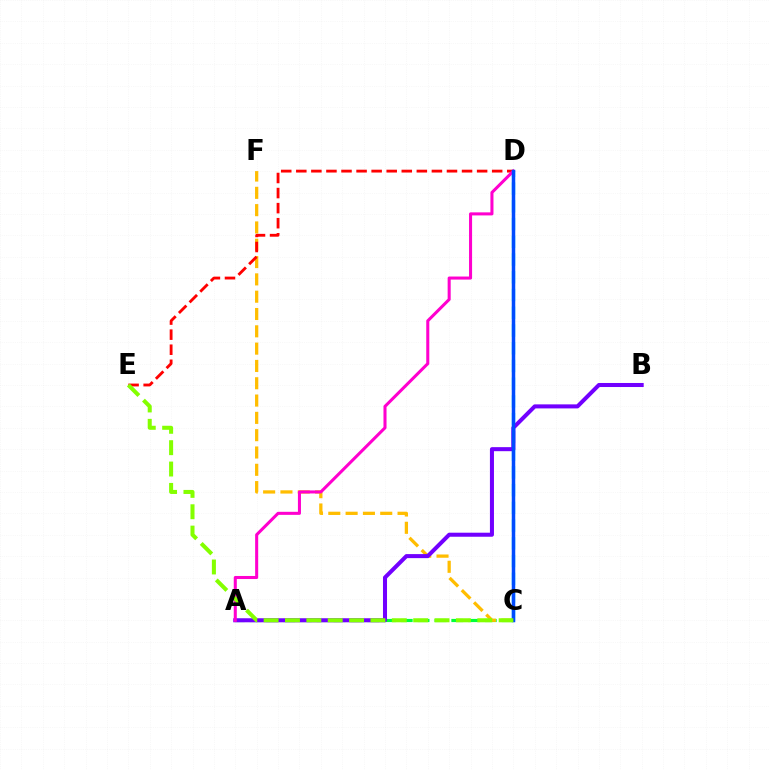{('A', 'C'): [{'color': '#00ff39', 'line_style': 'dashed', 'thickness': 2.28}], ('C', 'D'): [{'color': '#00fff6', 'line_style': 'dashed', 'thickness': 2.41}, {'color': '#004bff', 'line_style': 'solid', 'thickness': 2.52}], ('C', 'F'): [{'color': '#ffbd00', 'line_style': 'dashed', 'thickness': 2.35}], ('A', 'B'): [{'color': '#7200ff', 'line_style': 'solid', 'thickness': 2.91}], ('D', 'E'): [{'color': '#ff0000', 'line_style': 'dashed', 'thickness': 2.05}], ('A', 'D'): [{'color': '#ff00cf', 'line_style': 'solid', 'thickness': 2.2}], ('C', 'E'): [{'color': '#84ff00', 'line_style': 'dashed', 'thickness': 2.9}]}